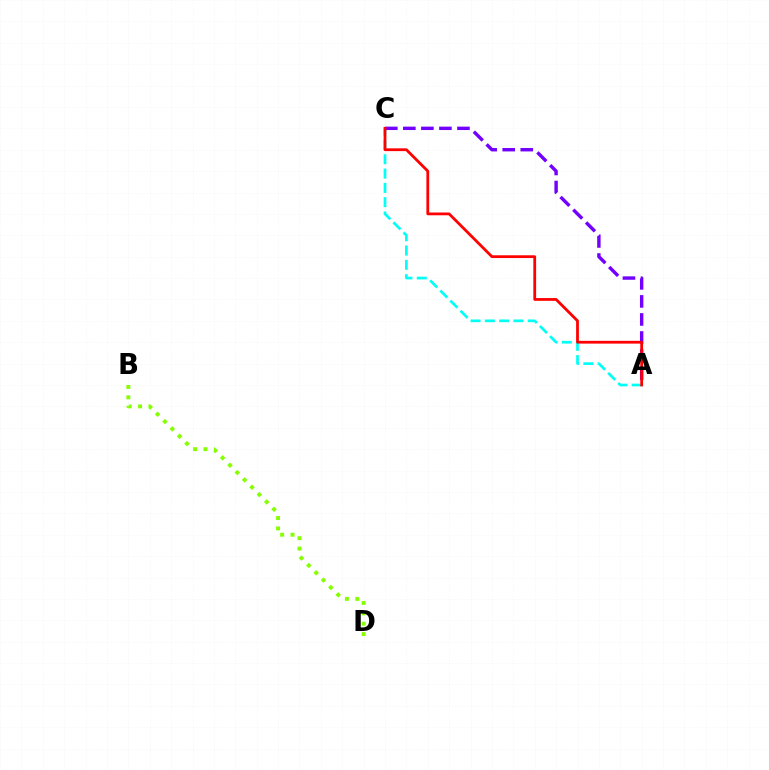{('A', 'C'): [{'color': '#00fff6', 'line_style': 'dashed', 'thickness': 1.94}, {'color': '#7200ff', 'line_style': 'dashed', 'thickness': 2.45}, {'color': '#ff0000', 'line_style': 'solid', 'thickness': 2.0}], ('B', 'D'): [{'color': '#84ff00', 'line_style': 'dotted', 'thickness': 2.82}]}